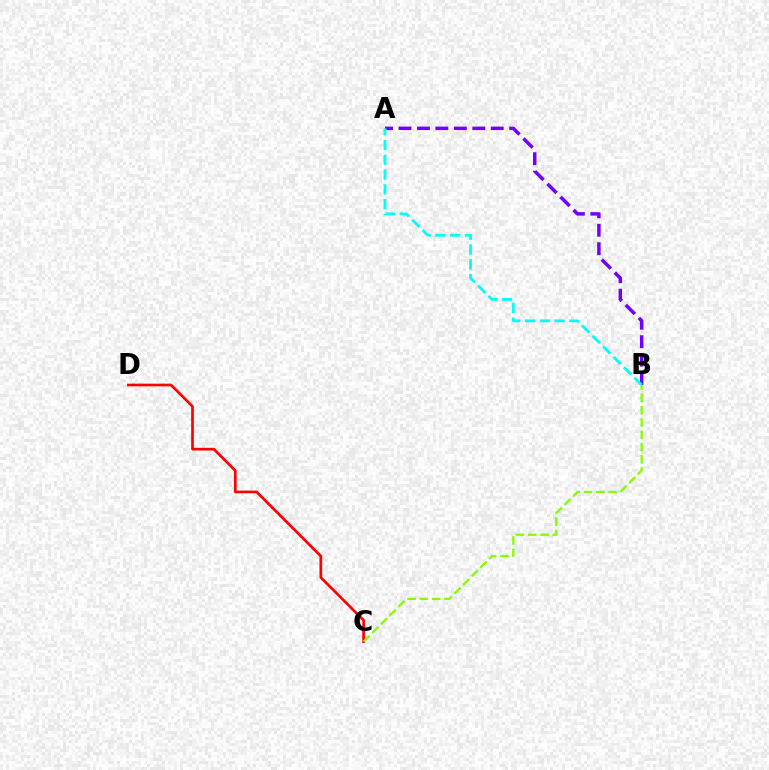{('A', 'B'): [{'color': '#7200ff', 'line_style': 'dashed', 'thickness': 2.51}, {'color': '#00fff6', 'line_style': 'dashed', 'thickness': 2.01}], ('C', 'D'): [{'color': '#ff0000', 'line_style': 'solid', 'thickness': 1.93}], ('B', 'C'): [{'color': '#84ff00', 'line_style': 'dashed', 'thickness': 1.67}]}